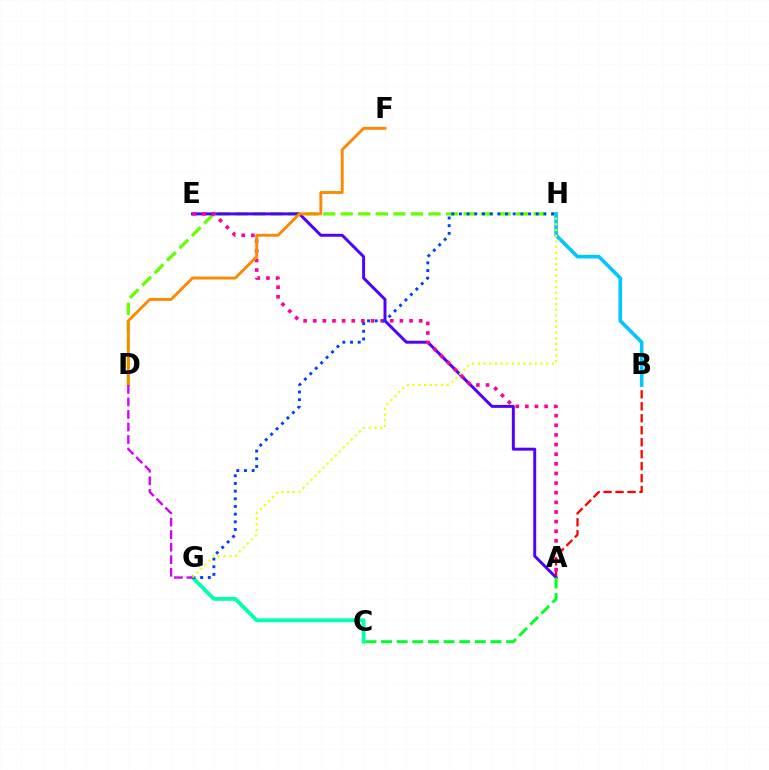{('A', 'B'): [{'color': '#ff0000', 'line_style': 'dashed', 'thickness': 1.63}], ('D', 'H'): [{'color': '#66ff00', 'line_style': 'dashed', 'thickness': 2.38}], ('C', 'G'): [{'color': '#00ffaf', 'line_style': 'solid', 'thickness': 2.77}], ('A', 'E'): [{'color': '#4f00ff', 'line_style': 'solid', 'thickness': 2.13}, {'color': '#ff00a0', 'line_style': 'dotted', 'thickness': 2.62}], ('A', 'C'): [{'color': '#00ff27', 'line_style': 'dashed', 'thickness': 2.12}], ('G', 'H'): [{'color': '#003fff', 'line_style': 'dotted', 'thickness': 2.09}, {'color': '#eeff00', 'line_style': 'dotted', 'thickness': 1.55}], ('B', 'H'): [{'color': '#00c7ff', 'line_style': 'solid', 'thickness': 2.59}], ('D', 'F'): [{'color': '#ff8800', 'line_style': 'solid', 'thickness': 2.08}], ('D', 'G'): [{'color': '#d600ff', 'line_style': 'dashed', 'thickness': 1.7}]}